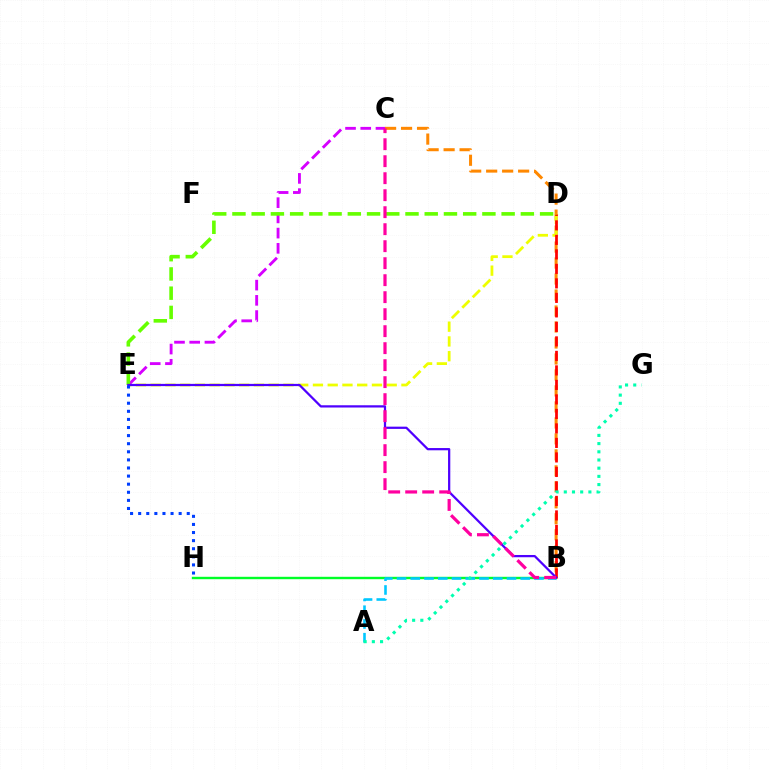{('B', 'H'): [{'color': '#00ff27', 'line_style': 'solid', 'thickness': 1.73}], ('B', 'C'): [{'color': '#ff8800', 'line_style': 'dashed', 'thickness': 2.17}, {'color': '#ff00a0', 'line_style': 'dashed', 'thickness': 2.31}], ('D', 'E'): [{'color': '#eeff00', 'line_style': 'dashed', 'thickness': 2.0}, {'color': '#66ff00', 'line_style': 'dashed', 'thickness': 2.61}], ('B', 'D'): [{'color': '#ff0000', 'line_style': 'dashed', 'thickness': 1.97}], ('C', 'E'): [{'color': '#d600ff', 'line_style': 'dashed', 'thickness': 2.07}], ('A', 'B'): [{'color': '#00c7ff', 'line_style': 'dashed', 'thickness': 1.87}], ('B', 'E'): [{'color': '#4f00ff', 'line_style': 'solid', 'thickness': 1.62}], ('A', 'G'): [{'color': '#00ffaf', 'line_style': 'dotted', 'thickness': 2.23}], ('E', 'H'): [{'color': '#003fff', 'line_style': 'dotted', 'thickness': 2.2}]}